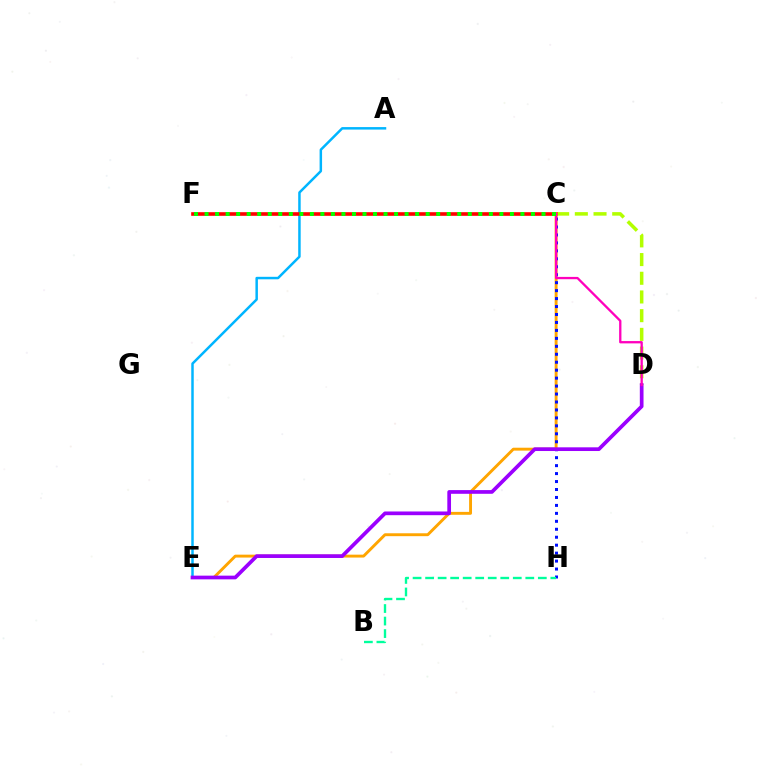{('C', 'D'): [{'color': '#b3ff00', 'line_style': 'dashed', 'thickness': 2.54}, {'color': '#ff00bd', 'line_style': 'solid', 'thickness': 1.66}], ('A', 'E'): [{'color': '#00b5ff', 'line_style': 'solid', 'thickness': 1.79}], ('C', 'F'): [{'color': '#ff0000', 'line_style': 'solid', 'thickness': 2.61}, {'color': '#08ff00', 'line_style': 'dotted', 'thickness': 2.86}], ('C', 'E'): [{'color': '#ffa500', 'line_style': 'solid', 'thickness': 2.09}], ('C', 'H'): [{'color': '#0010ff', 'line_style': 'dotted', 'thickness': 2.16}], ('B', 'H'): [{'color': '#00ff9d', 'line_style': 'dashed', 'thickness': 1.7}], ('D', 'E'): [{'color': '#9b00ff', 'line_style': 'solid', 'thickness': 2.67}]}